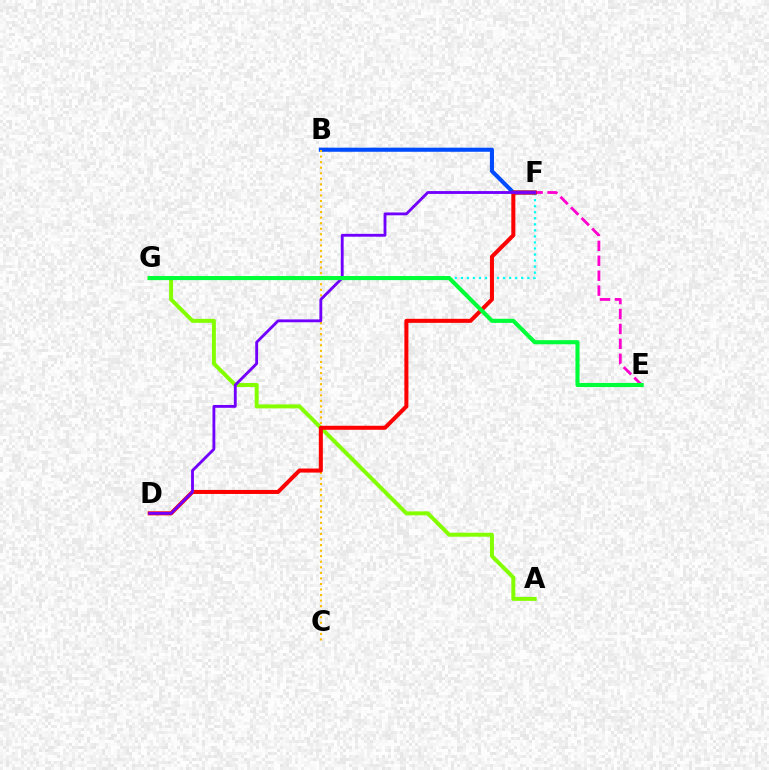{('F', 'G'): [{'color': '#00fff6', 'line_style': 'dotted', 'thickness': 1.64}], ('B', 'F'): [{'color': '#004bff', 'line_style': 'solid', 'thickness': 2.94}], ('B', 'C'): [{'color': '#ffbd00', 'line_style': 'dotted', 'thickness': 1.51}], ('A', 'G'): [{'color': '#84ff00', 'line_style': 'solid', 'thickness': 2.85}], ('E', 'F'): [{'color': '#ff00cf', 'line_style': 'dashed', 'thickness': 2.03}], ('D', 'F'): [{'color': '#ff0000', 'line_style': 'solid', 'thickness': 2.91}, {'color': '#7200ff', 'line_style': 'solid', 'thickness': 2.05}], ('E', 'G'): [{'color': '#00ff39', 'line_style': 'solid', 'thickness': 2.96}]}